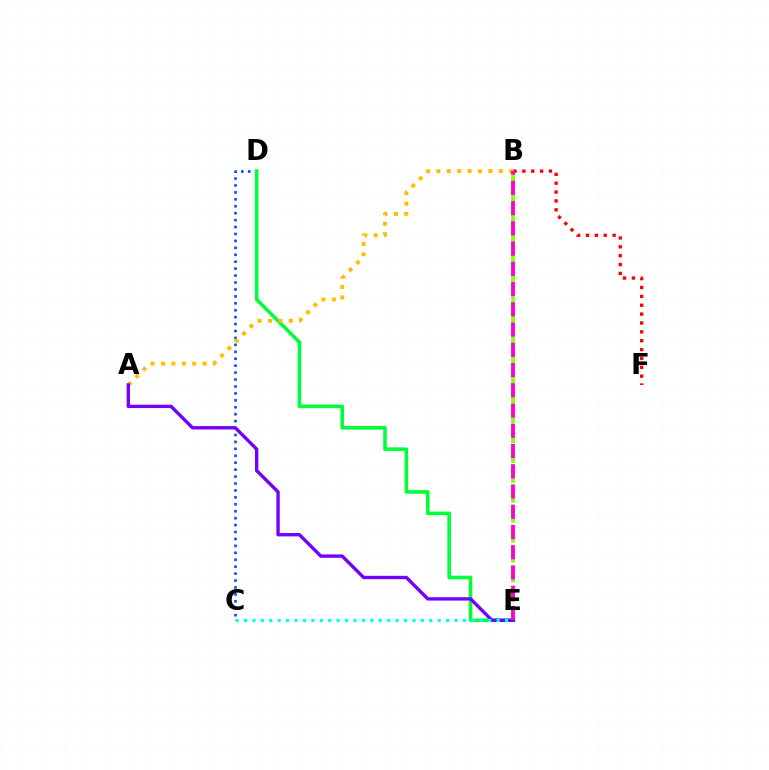{('C', 'D'): [{'color': '#004bff', 'line_style': 'dotted', 'thickness': 1.88}], ('D', 'E'): [{'color': '#00ff39', 'line_style': 'solid', 'thickness': 2.58}], ('B', 'F'): [{'color': '#ff0000', 'line_style': 'dotted', 'thickness': 2.41}], ('B', 'E'): [{'color': '#84ff00', 'line_style': 'dashed', 'thickness': 2.7}, {'color': '#ff00cf', 'line_style': 'dashed', 'thickness': 2.75}], ('A', 'B'): [{'color': '#ffbd00', 'line_style': 'dotted', 'thickness': 2.82}], ('A', 'E'): [{'color': '#7200ff', 'line_style': 'solid', 'thickness': 2.42}], ('C', 'E'): [{'color': '#00fff6', 'line_style': 'dotted', 'thickness': 2.29}]}